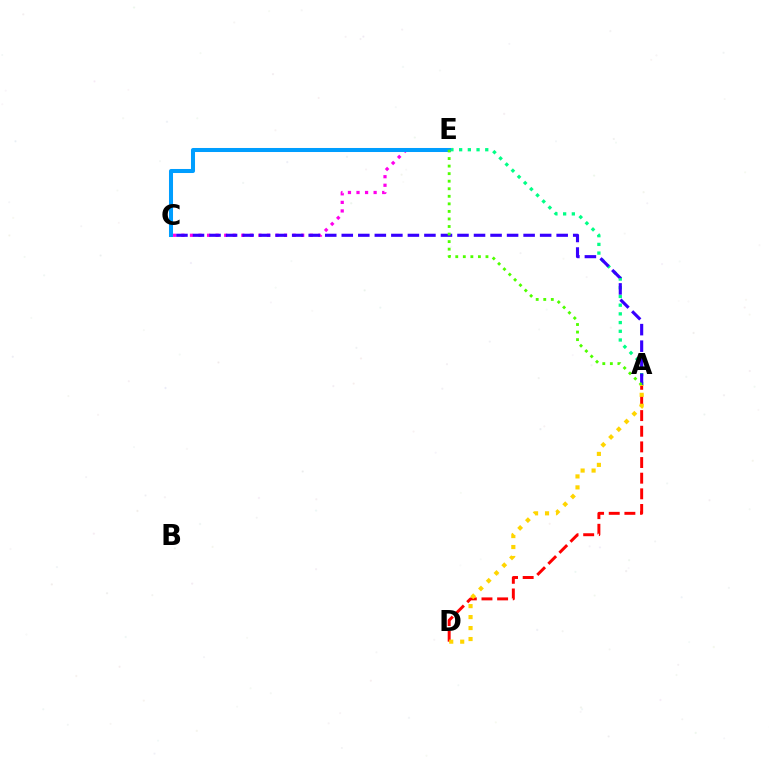{('C', 'E'): [{'color': '#ff00ed', 'line_style': 'dotted', 'thickness': 2.32}, {'color': '#009eff', 'line_style': 'solid', 'thickness': 2.9}], ('A', 'E'): [{'color': '#00ff86', 'line_style': 'dotted', 'thickness': 2.37}, {'color': '#4fff00', 'line_style': 'dotted', 'thickness': 2.05}], ('A', 'D'): [{'color': '#ff0000', 'line_style': 'dashed', 'thickness': 2.13}, {'color': '#ffd500', 'line_style': 'dotted', 'thickness': 2.98}], ('A', 'C'): [{'color': '#3700ff', 'line_style': 'dashed', 'thickness': 2.25}]}